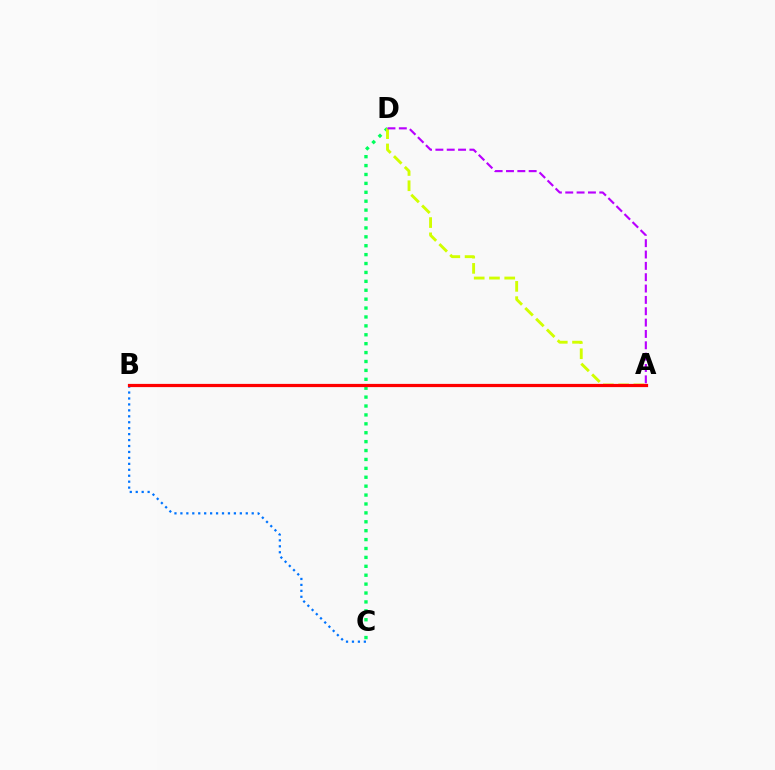{('B', 'C'): [{'color': '#0074ff', 'line_style': 'dotted', 'thickness': 1.61}], ('C', 'D'): [{'color': '#00ff5c', 'line_style': 'dotted', 'thickness': 2.42}], ('A', 'D'): [{'color': '#d1ff00', 'line_style': 'dashed', 'thickness': 2.07}, {'color': '#b900ff', 'line_style': 'dashed', 'thickness': 1.54}], ('A', 'B'): [{'color': '#ff0000', 'line_style': 'solid', 'thickness': 2.31}]}